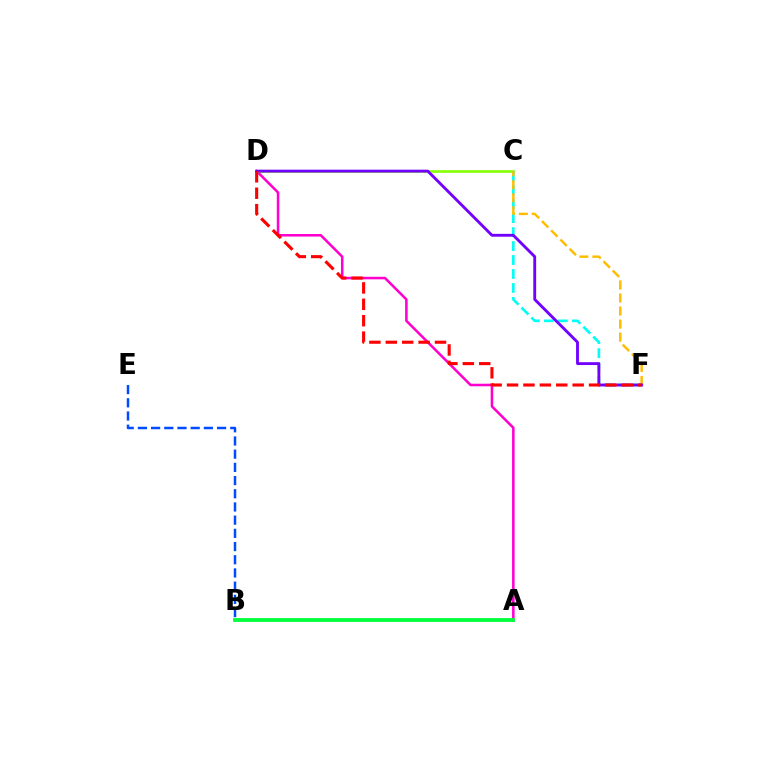{('A', 'D'): [{'color': '#ff00cf', 'line_style': 'solid', 'thickness': 1.83}], ('C', 'D'): [{'color': '#84ff00', 'line_style': 'solid', 'thickness': 1.86}], ('A', 'B'): [{'color': '#00ff39', 'line_style': 'solid', 'thickness': 2.73}], ('B', 'E'): [{'color': '#004bff', 'line_style': 'dashed', 'thickness': 1.79}], ('C', 'F'): [{'color': '#00fff6', 'line_style': 'dashed', 'thickness': 1.9}, {'color': '#ffbd00', 'line_style': 'dashed', 'thickness': 1.77}], ('D', 'F'): [{'color': '#7200ff', 'line_style': 'solid', 'thickness': 2.06}, {'color': '#ff0000', 'line_style': 'dashed', 'thickness': 2.23}]}